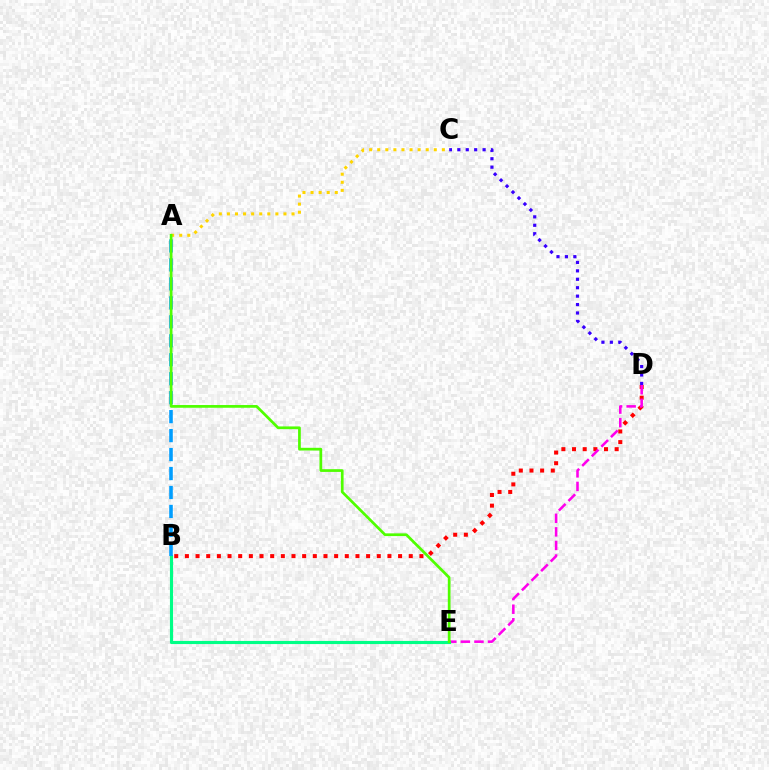{('B', 'D'): [{'color': '#ff0000', 'line_style': 'dotted', 'thickness': 2.9}], ('D', 'E'): [{'color': '#ff00ed', 'line_style': 'dashed', 'thickness': 1.84}], ('A', 'C'): [{'color': '#ffd500', 'line_style': 'dotted', 'thickness': 2.19}], ('C', 'D'): [{'color': '#3700ff', 'line_style': 'dotted', 'thickness': 2.29}], ('B', 'E'): [{'color': '#00ff86', 'line_style': 'solid', 'thickness': 2.25}], ('A', 'B'): [{'color': '#009eff', 'line_style': 'dashed', 'thickness': 2.58}], ('A', 'E'): [{'color': '#4fff00', 'line_style': 'solid', 'thickness': 1.96}]}